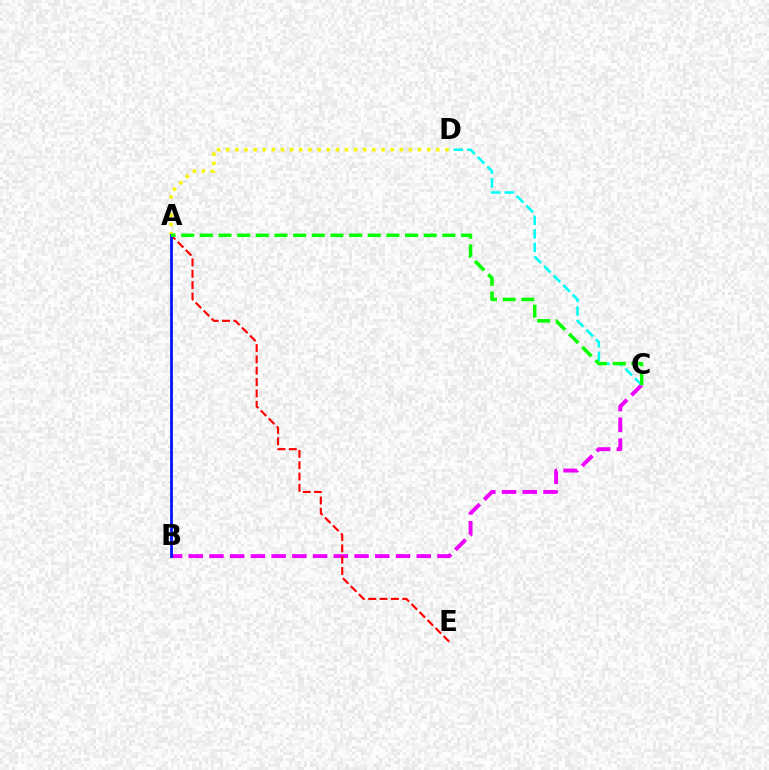{('A', 'D'): [{'color': '#fcf500', 'line_style': 'dotted', 'thickness': 2.48}], ('B', 'C'): [{'color': '#ee00ff', 'line_style': 'dashed', 'thickness': 2.82}], ('A', 'E'): [{'color': '#ff0000', 'line_style': 'dashed', 'thickness': 1.54}], ('C', 'D'): [{'color': '#00fff6', 'line_style': 'dashed', 'thickness': 1.84}], ('A', 'B'): [{'color': '#0010ff', 'line_style': 'solid', 'thickness': 1.97}], ('A', 'C'): [{'color': '#08ff00', 'line_style': 'dashed', 'thickness': 2.53}]}